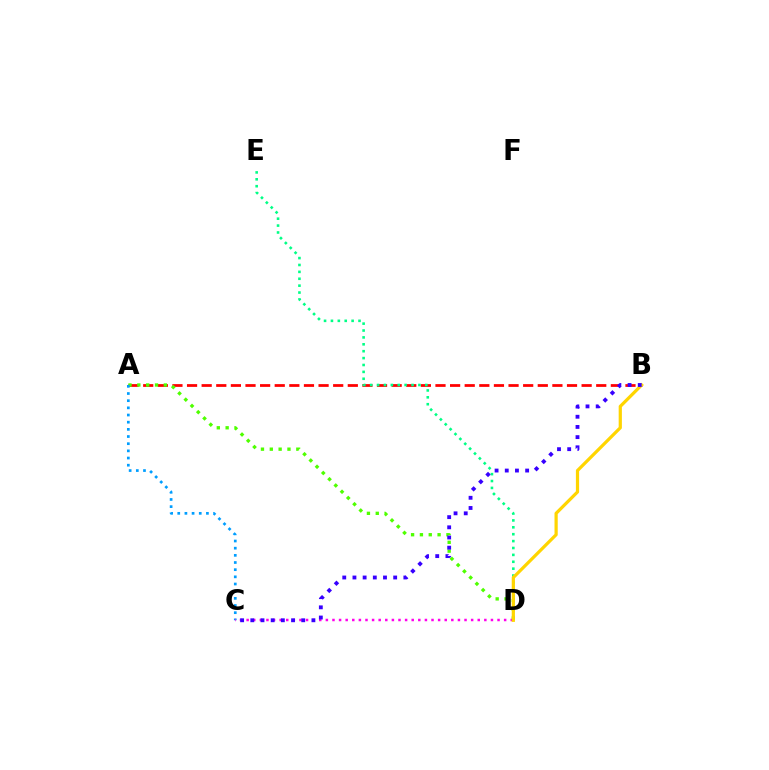{('A', 'B'): [{'color': '#ff0000', 'line_style': 'dashed', 'thickness': 1.99}], ('A', 'D'): [{'color': '#4fff00', 'line_style': 'dotted', 'thickness': 2.4}], ('D', 'E'): [{'color': '#00ff86', 'line_style': 'dotted', 'thickness': 1.87}], ('A', 'C'): [{'color': '#009eff', 'line_style': 'dotted', 'thickness': 1.95}], ('C', 'D'): [{'color': '#ff00ed', 'line_style': 'dotted', 'thickness': 1.79}], ('B', 'D'): [{'color': '#ffd500', 'line_style': 'solid', 'thickness': 2.31}], ('B', 'C'): [{'color': '#3700ff', 'line_style': 'dotted', 'thickness': 2.77}]}